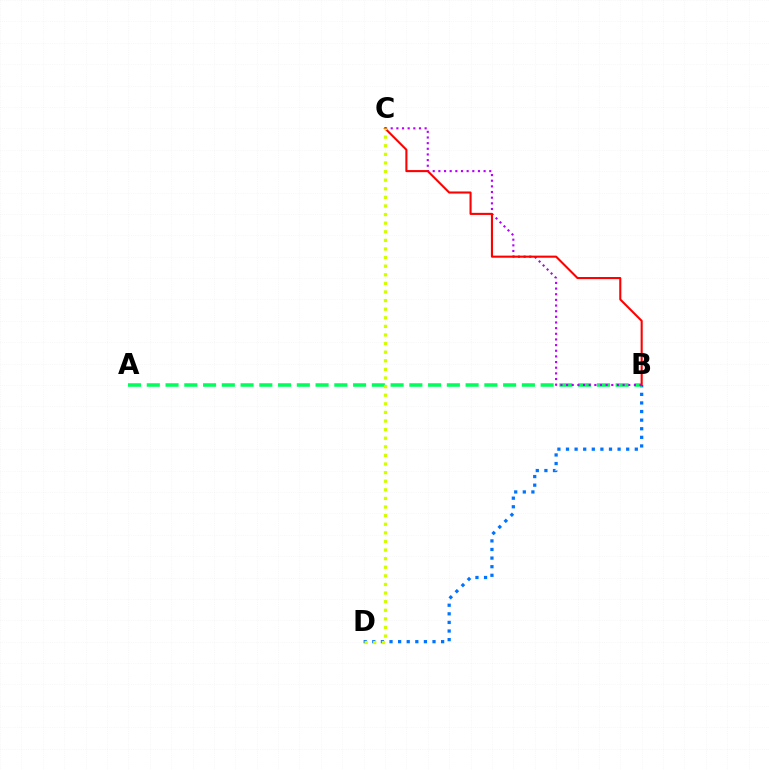{('B', 'D'): [{'color': '#0074ff', 'line_style': 'dotted', 'thickness': 2.34}], ('A', 'B'): [{'color': '#00ff5c', 'line_style': 'dashed', 'thickness': 2.55}], ('B', 'C'): [{'color': '#b900ff', 'line_style': 'dotted', 'thickness': 1.54}, {'color': '#ff0000', 'line_style': 'solid', 'thickness': 1.5}], ('C', 'D'): [{'color': '#d1ff00', 'line_style': 'dotted', 'thickness': 2.34}]}